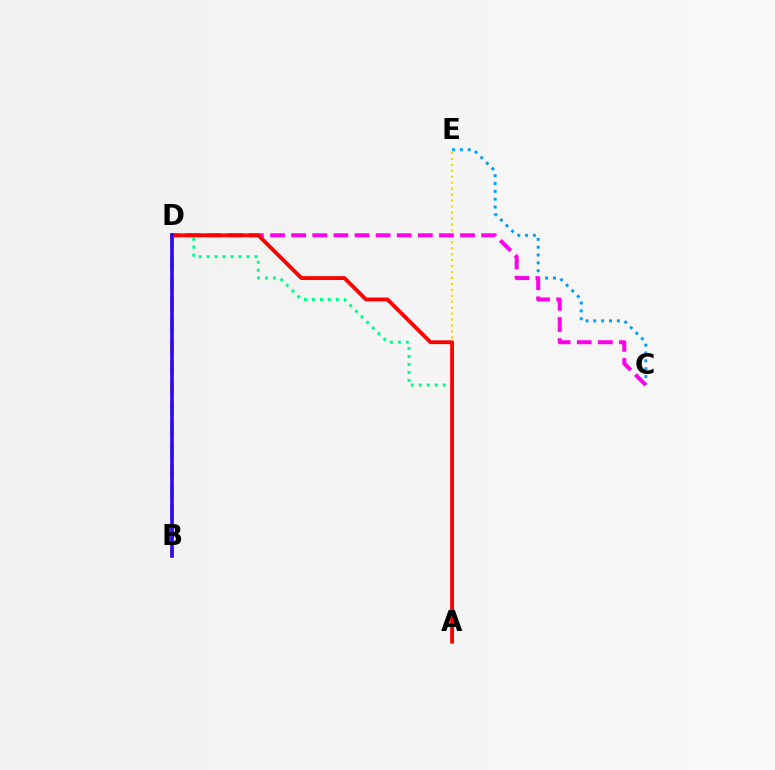{('C', 'E'): [{'color': '#009eff', 'line_style': 'dotted', 'thickness': 2.13}], ('A', 'E'): [{'color': '#ffd500', 'line_style': 'dotted', 'thickness': 1.62}], ('A', 'D'): [{'color': '#00ff86', 'line_style': 'dotted', 'thickness': 2.17}, {'color': '#ff0000', 'line_style': 'solid', 'thickness': 2.75}], ('B', 'D'): [{'color': '#4fff00', 'line_style': 'dashed', 'thickness': 2.83}, {'color': '#3700ff', 'line_style': 'solid', 'thickness': 2.61}], ('C', 'D'): [{'color': '#ff00ed', 'line_style': 'dashed', 'thickness': 2.87}]}